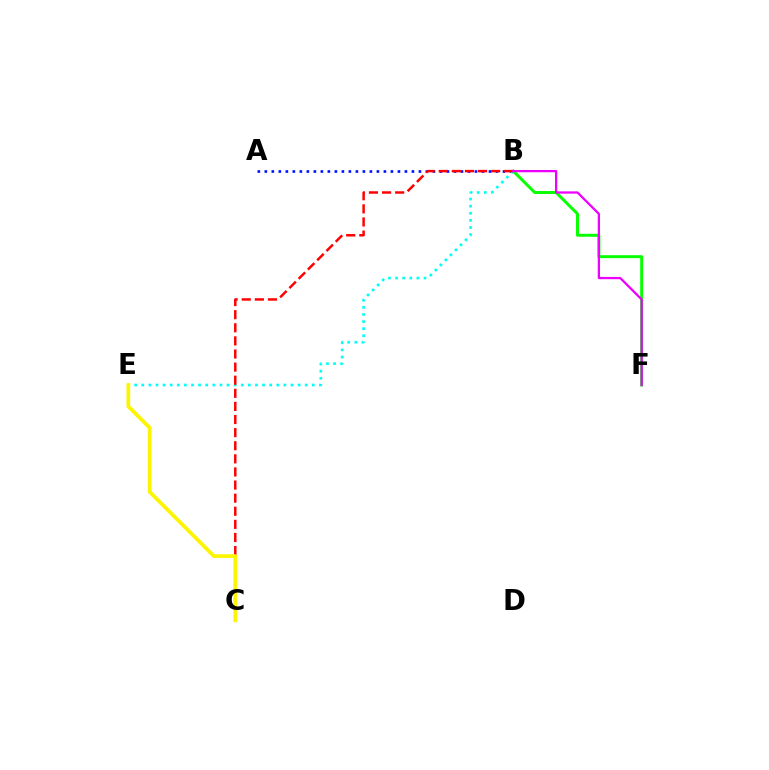{('A', 'B'): [{'color': '#0010ff', 'line_style': 'dotted', 'thickness': 1.9}], ('B', 'F'): [{'color': '#08ff00', 'line_style': 'solid', 'thickness': 2.13}, {'color': '#ee00ff', 'line_style': 'solid', 'thickness': 1.63}], ('B', 'E'): [{'color': '#00fff6', 'line_style': 'dotted', 'thickness': 1.93}], ('B', 'C'): [{'color': '#ff0000', 'line_style': 'dashed', 'thickness': 1.78}], ('C', 'E'): [{'color': '#fcf500', 'line_style': 'solid', 'thickness': 2.71}]}